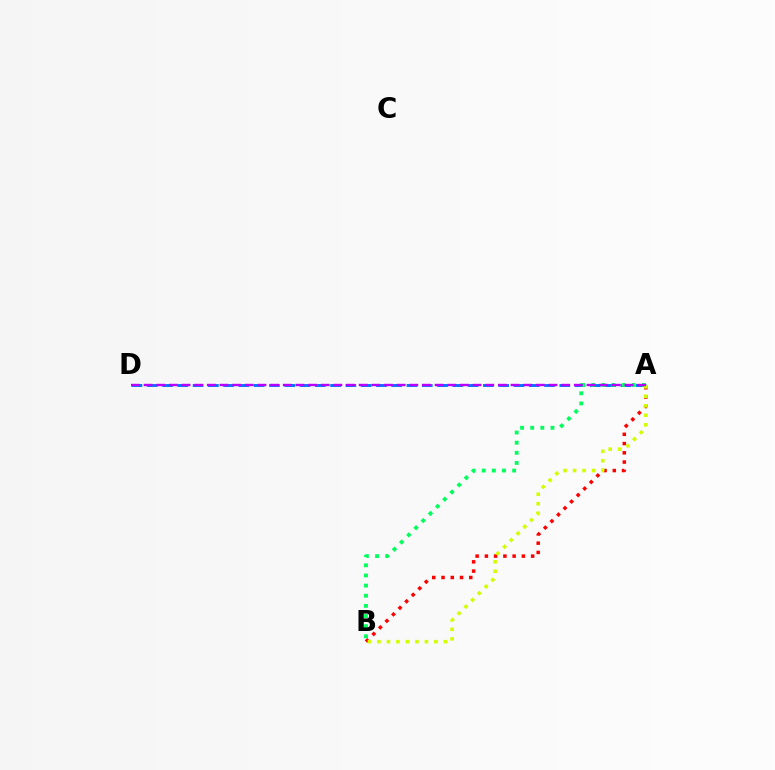{('A', 'D'): [{'color': '#0074ff', 'line_style': 'dashed', 'thickness': 2.08}, {'color': '#b900ff', 'line_style': 'dashed', 'thickness': 1.72}], ('A', 'B'): [{'color': '#ff0000', 'line_style': 'dotted', 'thickness': 2.51}, {'color': '#00ff5c', 'line_style': 'dotted', 'thickness': 2.75}, {'color': '#d1ff00', 'line_style': 'dotted', 'thickness': 2.58}]}